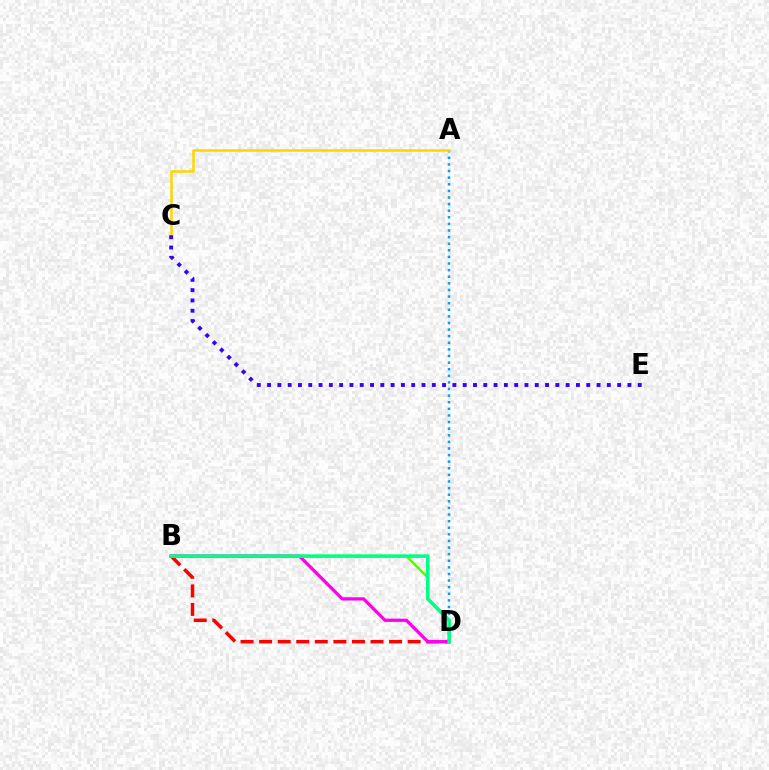{('A', 'D'): [{'color': '#009eff', 'line_style': 'dotted', 'thickness': 1.79}], ('A', 'C'): [{'color': '#ffd500', 'line_style': 'solid', 'thickness': 1.82}], ('B', 'D'): [{'color': '#4fff00', 'line_style': 'solid', 'thickness': 1.78}, {'color': '#ff0000', 'line_style': 'dashed', 'thickness': 2.52}, {'color': '#ff00ed', 'line_style': 'solid', 'thickness': 2.34}, {'color': '#00ff86', 'line_style': 'solid', 'thickness': 2.54}], ('C', 'E'): [{'color': '#3700ff', 'line_style': 'dotted', 'thickness': 2.8}]}